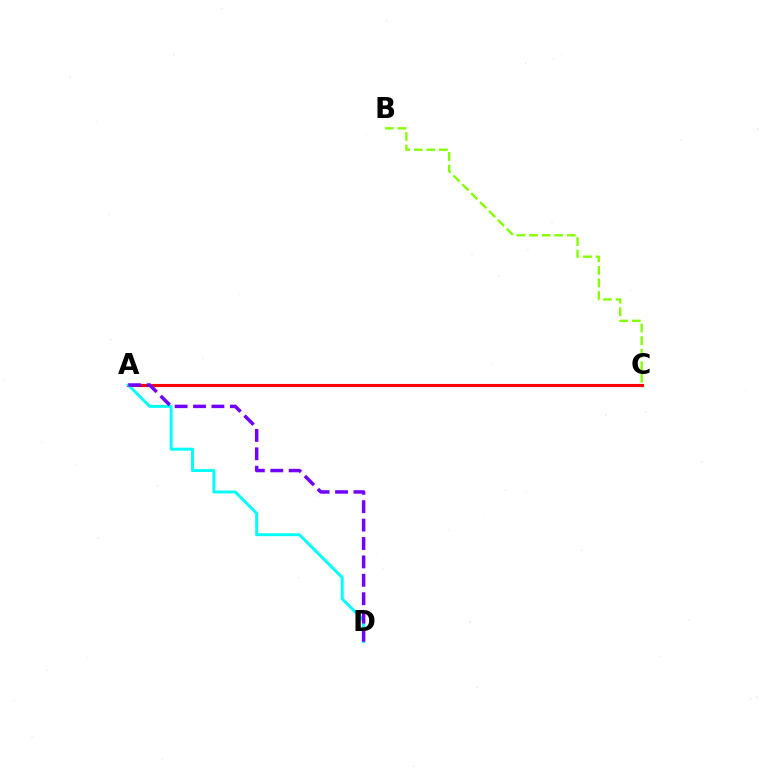{('B', 'C'): [{'color': '#84ff00', 'line_style': 'dashed', 'thickness': 1.71}], ('A', 'C'): [{'color': '#ff0000', 'line_style': 'solid', 'thickness': 2.25}], ('A', 'D'): [{'color': '#00fff6', 'line_style': 'solid', 'thickness': 2.12}, {'color': '#7200ff', 'line_style': 'dashed', 'thickness': 2.5}]}